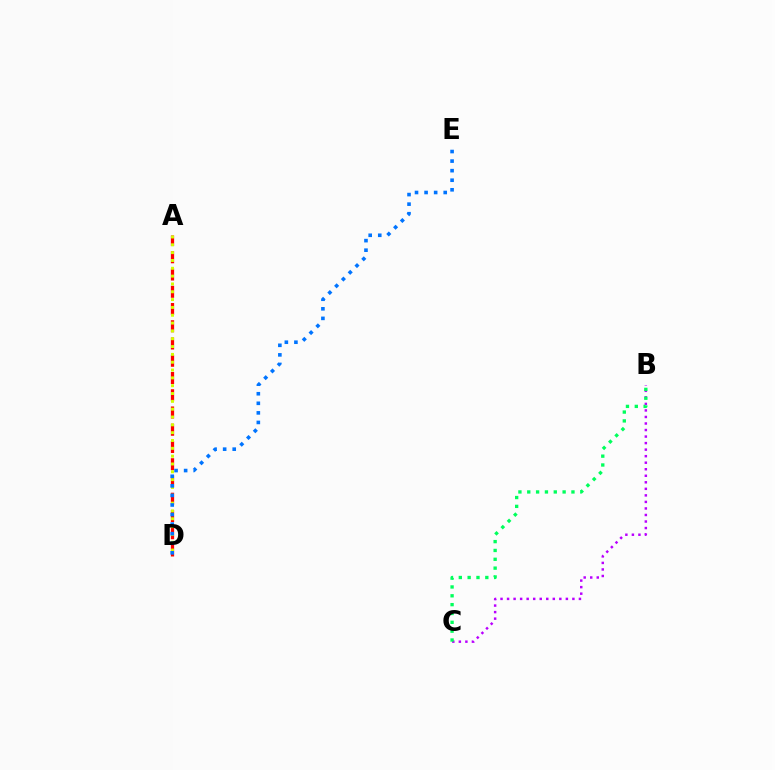{('A', 'D'): [{'color': '#ff0000', 'line_style': 'dashed', 'thickness': 2.34}, {'color': '#d1ff00', 'line_style': 'dotted', 'thickness': 2.13}], ('B', 'C'): [{'color': '#b900ff', 'line_style': 'dotted', 'thickness': 1.78}, {'color': '#00ff5c', 'line_style': 'dotted', 'thickness': 2.4}], ('D', 'E'): [{'color': '#0074ff', 'line_style': 'dotted', 'thickness': 2.6}]}